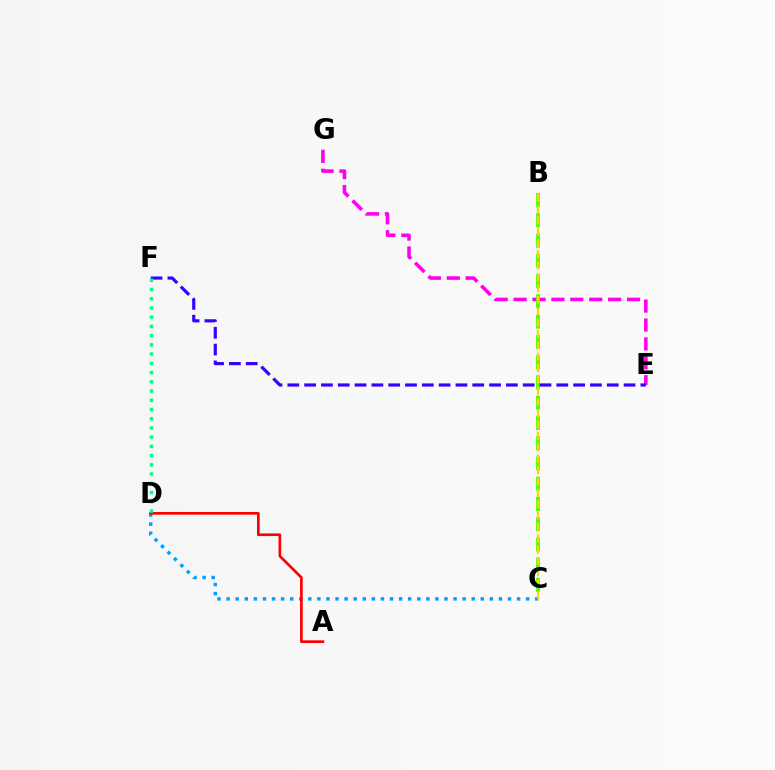{('E', 'G'): [{'color': '#ff00ed', 'line_style': 'dashed', 'thickness': 2.57}], ('B', 'C'): [{'color': '#4fff00', 'line_style': 'dashed', 'thickness': 2.75}, {'color': '#ffd500', 'line_style': 'dashed', 'thickness': 1.54}], ('C', 'D'): [{'color': '#009eff', 'line_style': 'dotted', 'thickness': 2.47}], ('E', 'F'): [{'color': '#3700ff', 'line_style': 'dashed', 'thickness': 2.28}], ('A', 'D'): [{'color': '#ff0000', 'line_style': 'solid', 'thickness': 1.93}], ('D', 'F'): [{'color': '#00ff86', 'line_style': 'dotted', 'thickness': 2.51}]}